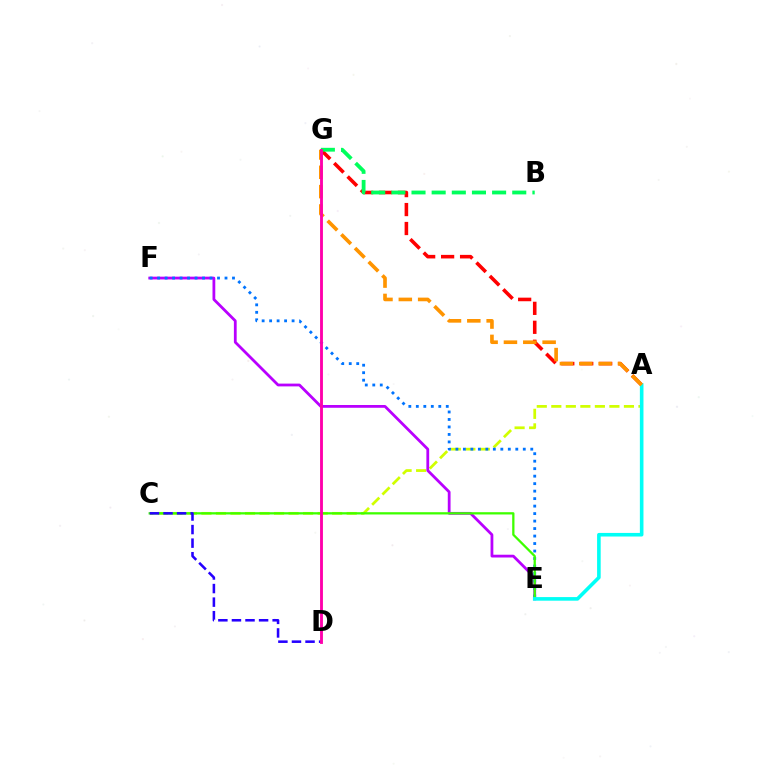{('A', 'C'): [{'color': '#d1ff00', 'line_style': 'dashed', 'thickness': 1.97}], ('A', 'G'): [{'color': '#ff0000', 'line_style': 'dashed', 'thickness': 2.57}, {'color': '#ff9400', 'line_style': 'dashed', 'thickness': 2.63}], ('E', 'F'): [{'color': '#b900ff', 'line_style': 'solid', 'thickness': 2.0}, {'color': '#0074ff', 'line_style': 'dotted', 'thickness': 2.03}], ('C', 'E'): [{'color': '#3dff00', 'line_style': 'solid', 'thickness': 1.64}], ('A', 'E'): [{'color': '#00fff6', 'line_style': 'solid', 'thickness': 2.59}], ('B', 'G'): [{'color': '#00ff5c', 'line_style': 'dashed', 'thickness': 2.74}], ('C', 'D'): [{'color': '#2500ff', 'line_style': 'dashed', 'thickness': 1.84}], ('D', 'G'): [{'color': '#ff00ac', 'line_style': 'solid', 'thickness': 2.06}]}